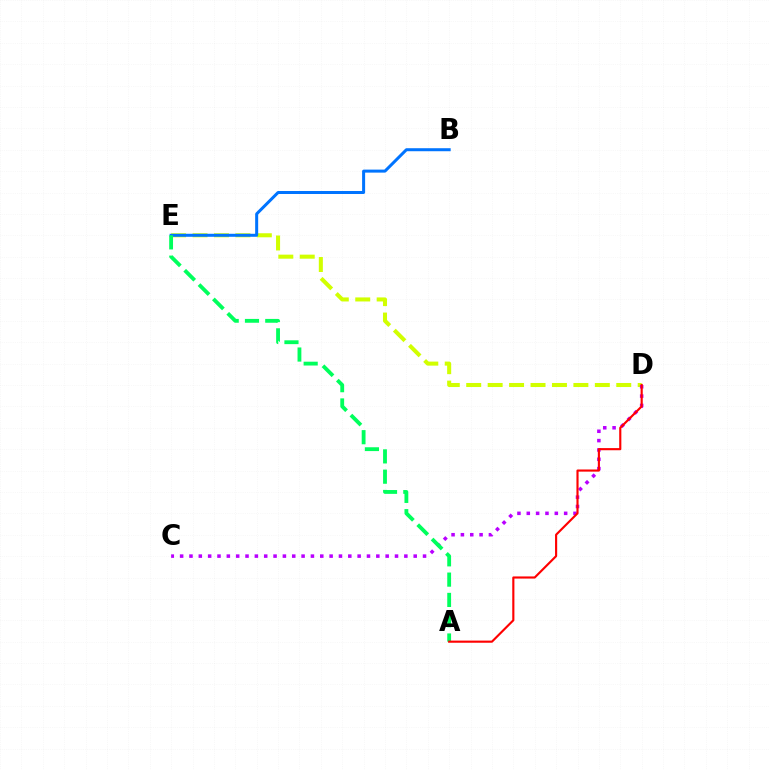{('D', 'E'): [{'color': '#d1ff00', 'line_style': 'dashed', 'thickness': 2.91}], ('C', 'D'): [{'color': '#b900ff', 'line_style': 'dotted', 'thickness': 2.54}], ('B', 'E'): [{'color': '#0074ff', 'line_style': 'solid', 'thickness': 2.17}], ('A', 'E'): [{'color': '#00ff5c', 'line_style': 'dashed', 'thickness': 2.76}], ('A', 'D'): [{'color': '#ff0000', 'line_style': 'solid', 'thickness': 1.54}]}